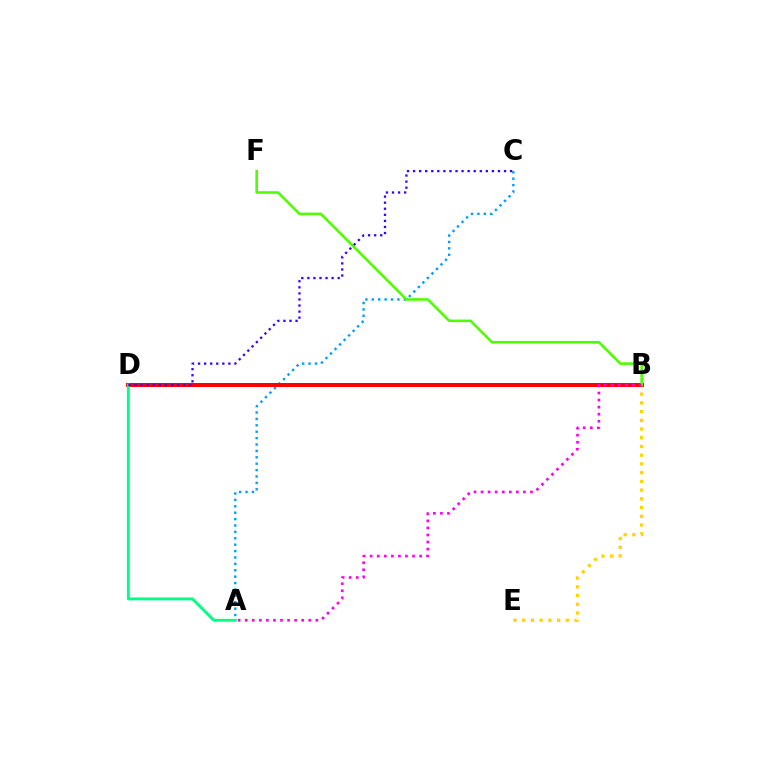{('B', 'E'): [{'color': '#ffd500', 'line_style': 'dotted', 'thickness': 2.37}], ('A', 'C'): [{'color': '#009eff', 'line_style': 'dotted', 'thickness': 1.74}], ('B', 'D'): [{'color': '#ff0000', 'line_style': 'solid', 'thickness': 2.88}], ('A', 'D'): [{'color': '#00ff86', 'line_style': 'solid', 'thickness': 2.08}], ('B', 'F'): [{'color': '#4fff00', 'line_style': 'solid', 'thickness': 1.87}], ('A', 'B'): [{'color': '#ff00ed', 'line_style': 'dotted', 'thickness': 1.92}], ('C', 'D'): [{'color': '#3700ff', 'line_style': 'dotted', 'thickness': 1.65}]}